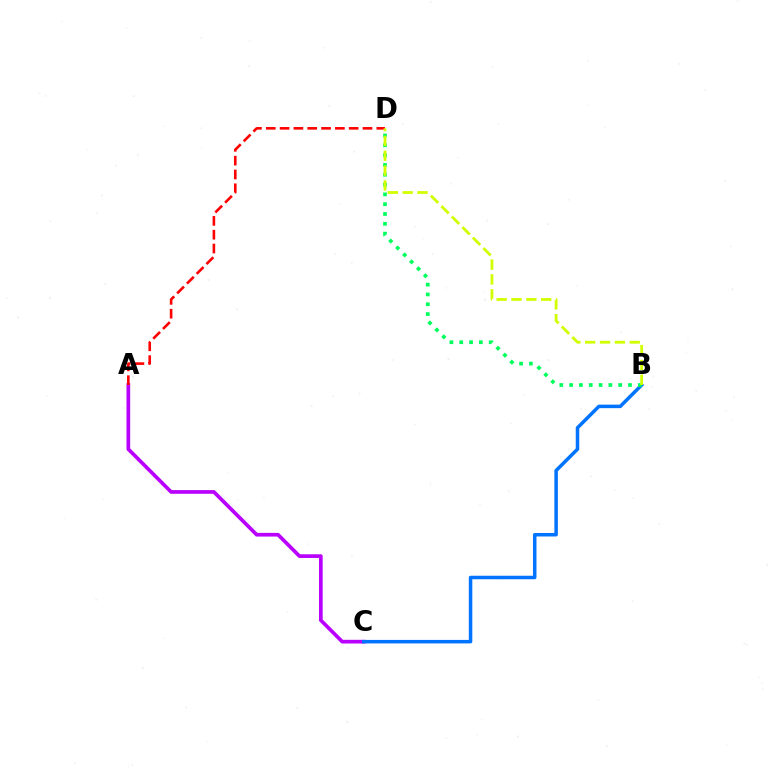{('A', 'C'): [{'color': '#b900ff', 'line_style': 'solid', 'thickness': 2.66}], ('B', 'C'): [{'color': '#0074ff', 'line_style': 'solid', 'thickness': 2.52}], ('B', 'D'): [{'color': '#00ff5c', 'line_style': 'dotted', 'thickness': 2.67}, {'color': '#d1ff00', 'line_style': 'dashed', 'thickness': 2.02}], ('A', 'D'): [{'color': '#ff0000', 'line_style': 'dashed', 'thickness': 1.88}]}